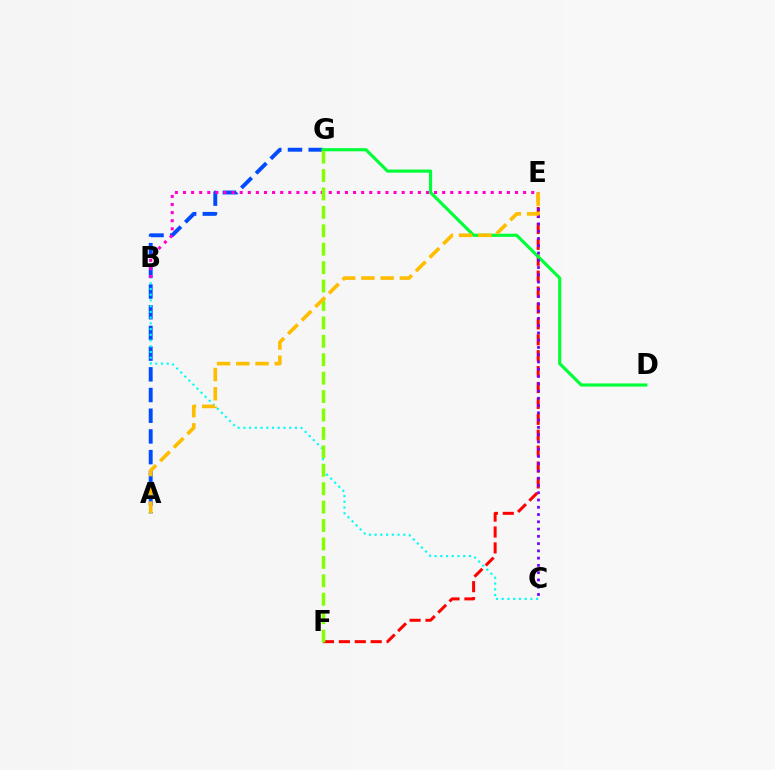{('A', 'G'): [{'color': '#004bff', 'line_style': 'dashed', 'thickness': 2.81}], ('B', 'E'): [{'color': '#ff00cf', 'line_style': 'dotted', 'thickness': 2.2}], ('E', 'F'): [{'color': '#ff0000', 'line_style': 'dashed', 'thickness': 2.16}], ('D', 'G'): [{'color': '#00ff39', 'line_style': 'solid', 'thickness': 2.27}], ('B', 'C'): [{'color': '#00fff6', 'line_style': 'dotted', 'thickness': 1.56}], ('C', 'E'): [{'color': '#7200ff', 'line_style': 'dotted', 'thickness': 1.97}], ('F', 'G'): [{'color': '#84ff00', 'line_style': 'dashed', 'thickness': 2.5}], ('A', 'E'): [{'color': '#ffbd00', 'line_style': 'dashed', 'thickness': 2.61}]}